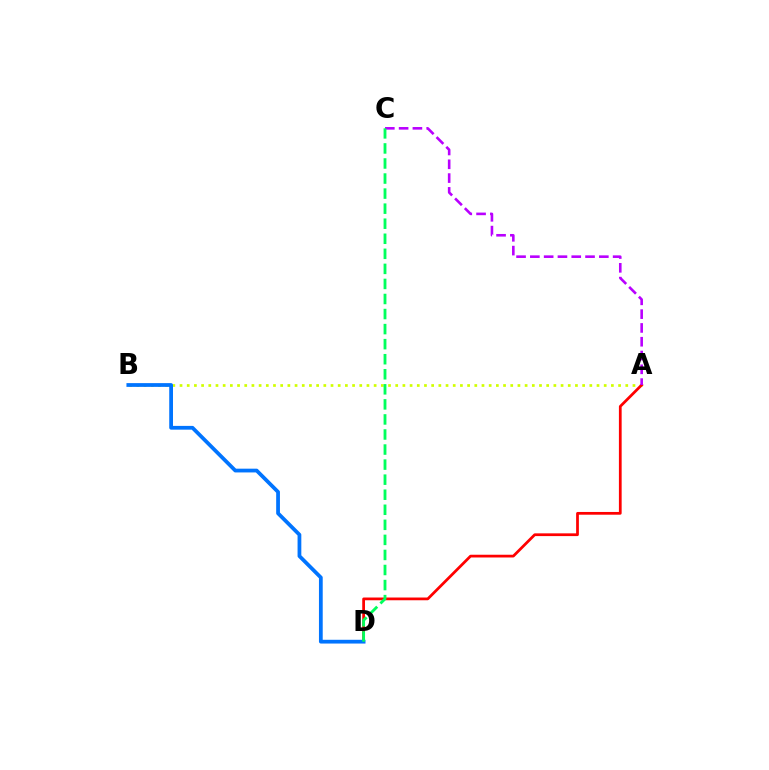{('A', 'B'): [{'color': '#d1ff00', 'line_style': 'dotted', 'thickness': 1.95}], ('A', 'D'): [{'color': '#ff0000', 'line_style': 'solid', 'thickness': 1.98}], ('B', 'D'): [{'color': '#0074ff', 'line_style': 'solid', 'thickness': 2.71}], ('A', 'C'): [{'color': '#b900ff', 'line_style': 'dashed', 'thickness': 1.87}], ('C', 'D'): [{'color': '#00ff5c', 'line_style': 'dashed', 'thickness': 2.05}]}